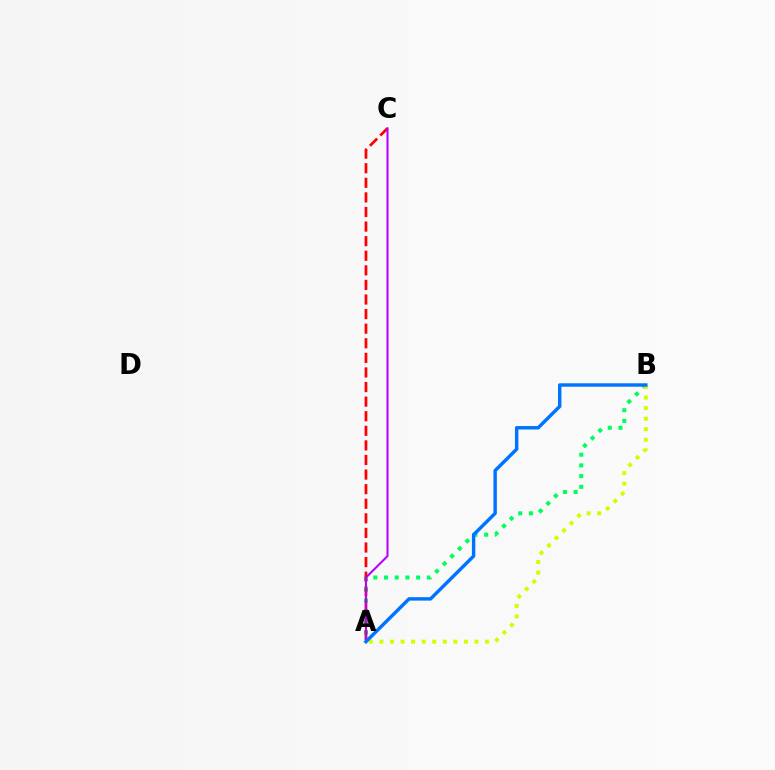{('A', 'B'): [{'color': '#00ff5c', 'line_style': 'dotted', 'thickness': 2.91}, {'color': '#d1ff00', 'line_style': 'dotted', 'thickness': 2.87}, {'color': '#0074ff', 'line_style': 'solid', 'thickness': 2.48}], ('A', 'C'): [{'color': '#ff0000', 'line_style': 'dashed', 'thickness': 1.98}, {'color': '#b900ff', 'line_style': 'solid', 'thickness': 1.5}]}